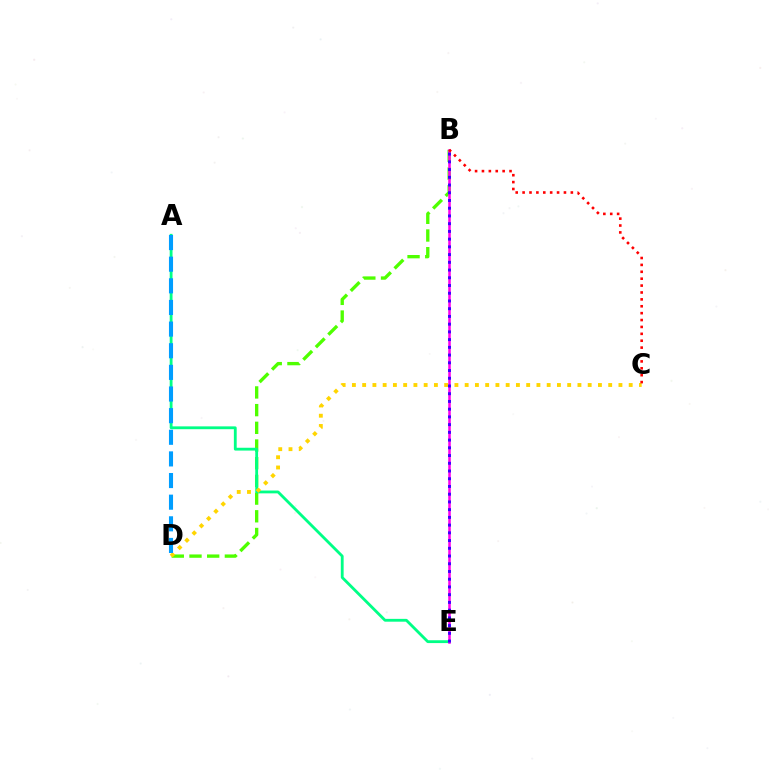{('B', 'D'): [{'color': '#4fff00', 'line_style': 'dashed', 'thickness': 2.4}], ('A', 'E'): [{'color': '#00ff86', 'line_style': 'solid', 'thickness': 2.03}], ('B', 'E'): [{'color': '#ff00ed', 'line_style': 'solid', 'thickness': 1.83}, {'color': '#3700ff', 'line_style': 'dotted', 'thickness': 2.1}], ('C', 'D'): [{'color': '#ffd500', 'line_style': 'dotted', 'thickness': 2.79}], ('B', 'C'): [{'color': '#ff0000', 'line_style': 'dotted', 'thickness': 1.87}], ('A', 'D'): [{'color': '#009eff', 'line_style': 'dashed', 'thickness': 2.94}]}